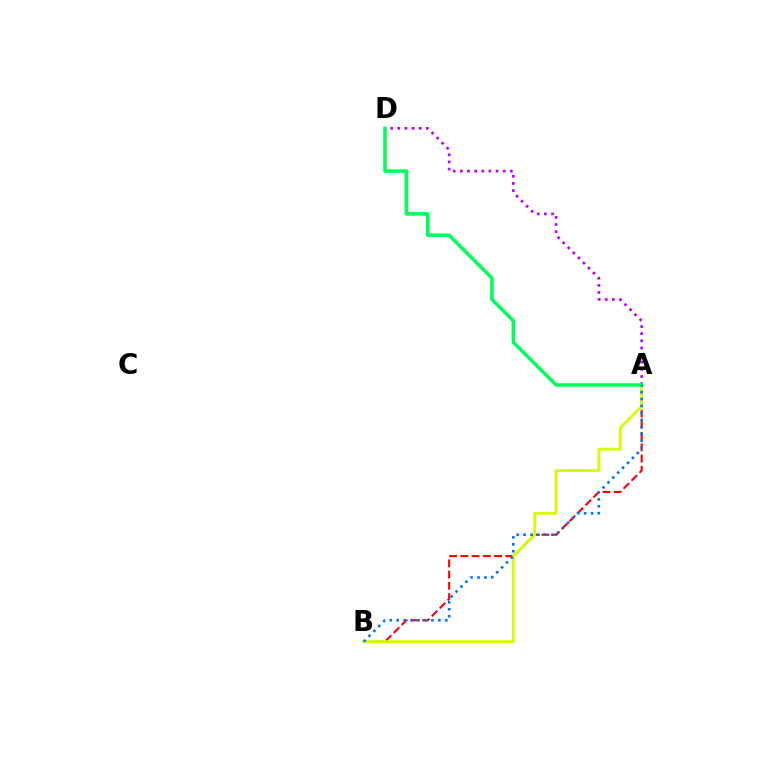{('A', 'B'): [{'color': '#ff0000', 'line_style': 'dashed', 'thickness': 1.53}, {'color': '#d1ff00', 'line_style': 'solid', 'thickness': 2.04}, {'color': '#0074ff', 'line_style': 'dotted', 'thickness': 1.89}], ('A', 'D'): [{'color': '#b900ff', 'line_style': 'dotted', 'thickness': 1.94}, {'color': '#00ff5c', 'line_style': 'solid', 'thickness': 2.56}]}